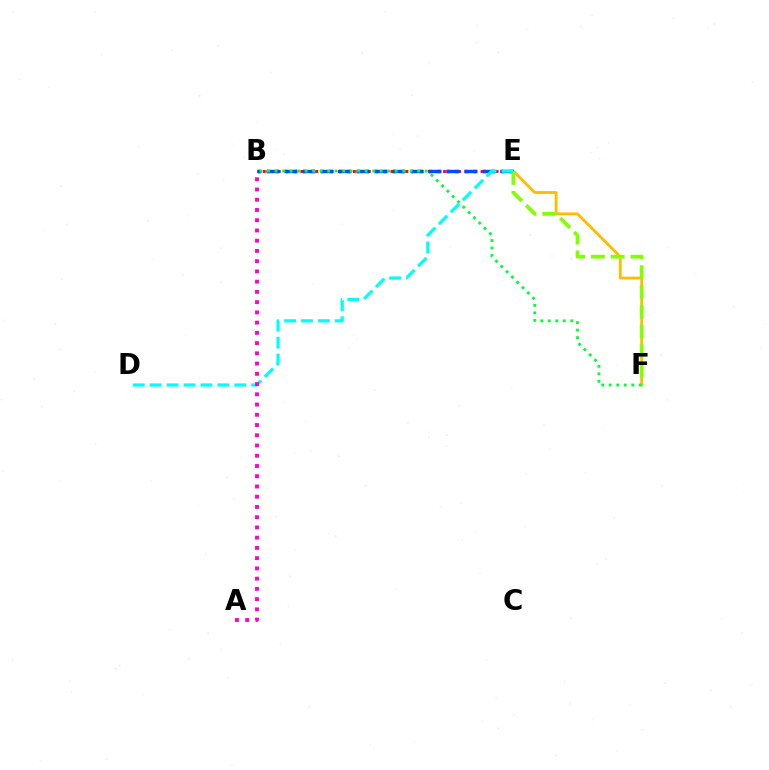{('B', 'E'): [{'color': '#7200ff', 'line_style': 'dotted', 'thickness': 2.44}, {'color': '#ff0000', 'line_style': 'dotted', 'thickness': 2.04}, {'color': '#004bff', 'line_style': 'dashed', 'thickness': 2.45}], ('E', 'F'): [{'color': '#ffbd00', 'line_style': 'solid', 'thickness': 2.05}, {'color': '#84ff00', 'line_style': 'dashed', 'thickness': 2.68}], ('B', 'F'): [{'color': '#00ff39', 'line_style': 'dotted', 'thickness': 2.04}], ('D', 'E'): [{'color': '#00fff6', 'line_style': 'dashed', 'thickness': 2.3}], ('A', 'B'): [{'color': '#ff00cf', 'line_style': 'dotted', 'thickness': 2.78}]}